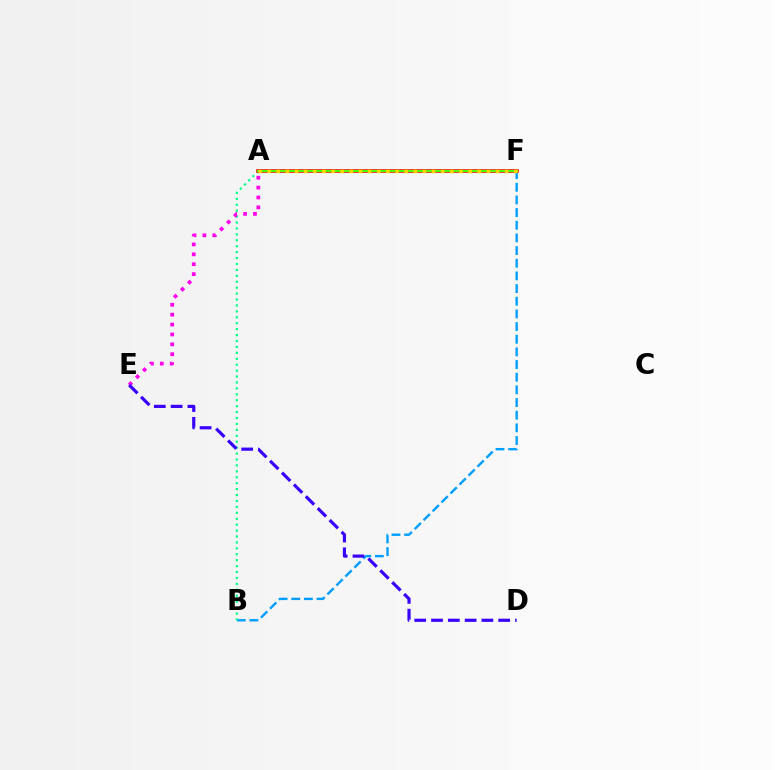{('B', 'F'): [{'color': '#009eff', 'line_style': 'dashed', 'thickness': 1.72}], ('A', 'B'): [{'color': '#00ff86', 'line_style': 'dotted', 'thickness': 1.61}], ('A', 'E'): [{'color': '#ff00ed', 'line_style': 'dotted', 'thickness': 2.69}], ('A', 'F'): [{'color': '#ff0000', 'line_style': 'solid', 'thickness': 2.6}, {'color': '#4fff00', 'line_style': 'solid', 'thickness': 1.6}, {'color': '#ffd500', 'line_style': 'dotted', 'thickness': 2.48}], ('D', 'E'): [{'color': '#3700ff', 'line_style': 'dashed', 'thickness': 2.28}]}